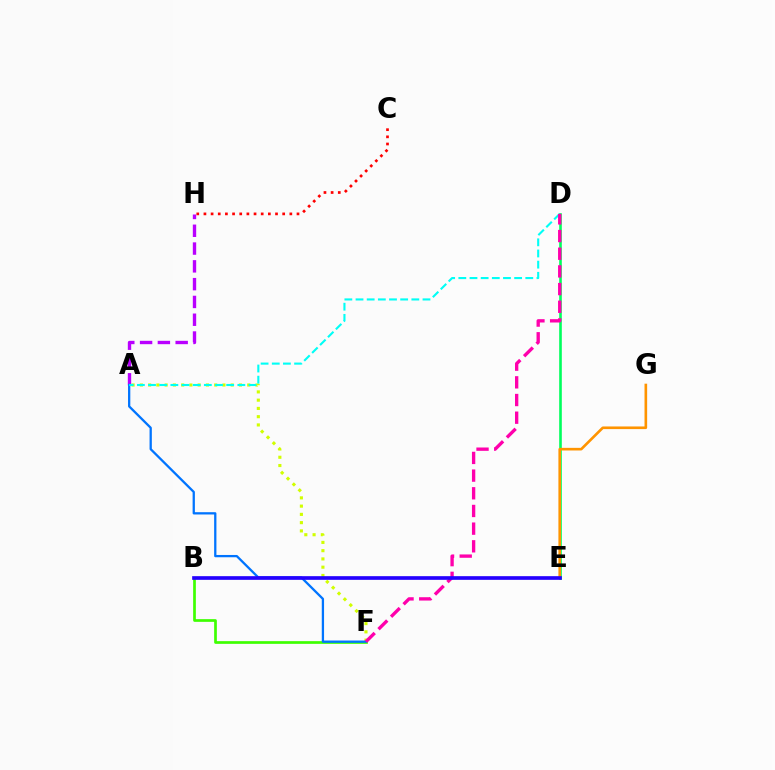{('A', 'F'): [{'color': '#d1ff00', 'line_style': 'dotted', 'thickness': 2.24}, {'color': '#0074ff', 'line_style': 'solid', 'thickness': 1.64}], ('A', 'H'): [{'color': '#b900ff', 'line_style': 'dashed', 'thickness': 2.42}], ('D', 'E'): [{'color': '#00ff5c', 'line_style': 'solid', 'thickness': 1.89}], ('B', 'F'): [{'color': '#3dff00', 'line_style': 'solid', 'thickness': 1.94}], ('A', 'D'): [{'color': '#00fff6', 'line_style': 'dashed', 'thickness': 1.52}], ('E', 'G'): [{'color': '#ff9400', 'line_style': 'solid', 'thickness': 1.9}], ('C', 'H'): [{'color': '#ff0000', 'line_style': 'dotted', 'thickness': 1.94}], ('D', 'F'): [{'color': '#ff00ac', 'line_style': 'dashed', 'thickness': 2.4}], ('B', 'E'): [{'color': '#2500ff', 'line_style': 'solid', 'thickness': 2.64}]}